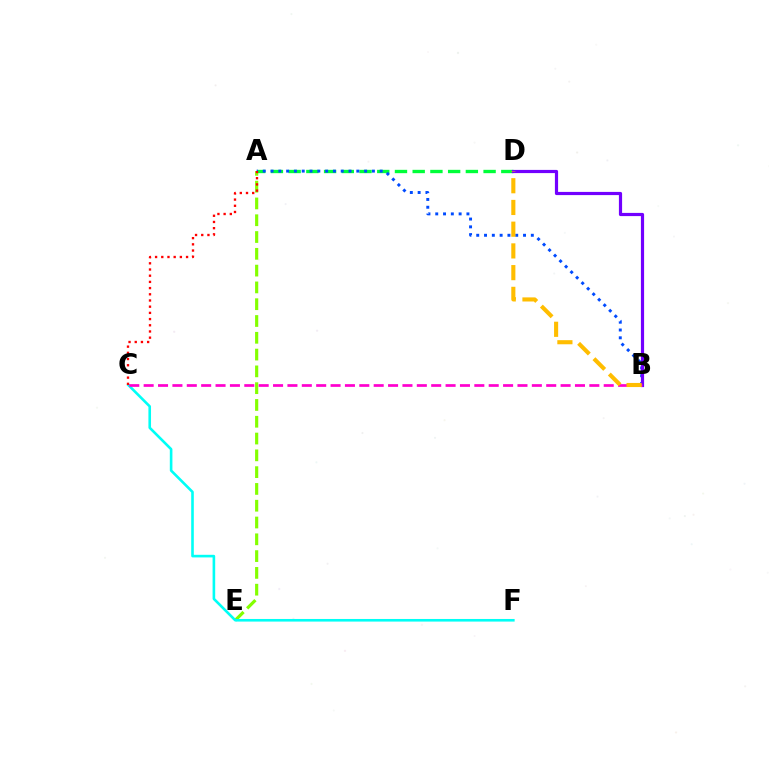{('A', 'E'): [{'color': '#84ff00', 'line_style': 'dashed', 'thickness': 2.28}], ('A', 'D'): [{'color': '#00ff39', 'line_style': 'dashed', 'thickness': 2.41}], ('A', 'B'): [{'color': '#004bff', 'line_style': 'dotted', 'thickness': 2.12}], ('C', 'F'): [{'color': '#00fff6', 'line_style': 'solid', 'thickness': 1.88}], ('B', 'D'): [{'color': '#7200ff', 'line_style': 'solid', 'thickness': 2.29}, {'color': '#ffbd00', 'line_style': 'dashed', 'thickness': 2.95}], ('B', 'C'): [{'color': '#ff00cf', 'line_style': 'dashed', 'thickness': 1.95}], ('A', 'C'): [{'color': '#ff0000', 'line_style': 'dotted', 'thickness': 1.68}]}